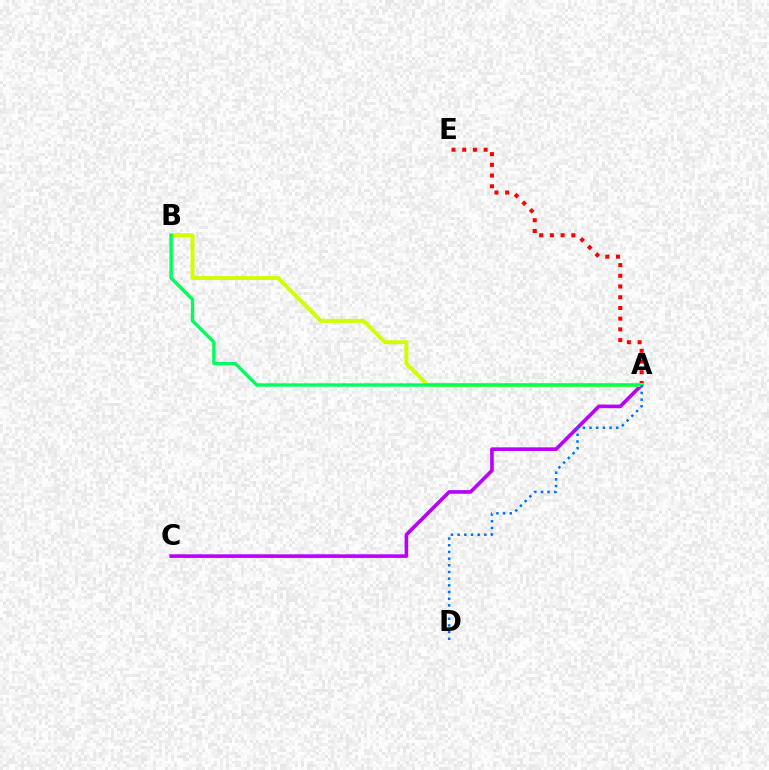{('A', 'E'): [{'color': '#ff0000', 'line_style': 'dotted', 'thickness': 2.91}], ('A', 'C'): [{'color': '#b900ff', 'line_style': 'solid', 'thickness': 2.61}], ('A', 'B'): [{'color': '#d1ff00', 'line_style': 'solid', 'thickness': 2.85}, {'color': '#00ff5c', 'line_style': 'solid', 'thickness': 2.42}], ('A', 'D'): [{'color': '#0074ff', 'line_style': 'dotted', 'thickness': 1.81}]}